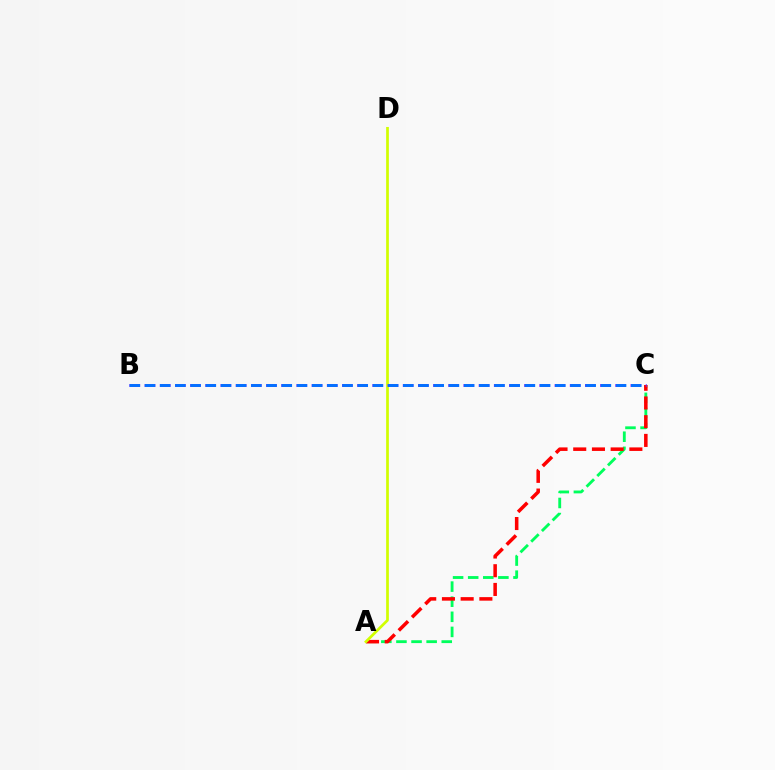{('A', 'C'): [{'color': '#00ff5c', 'line_style': 'dashed', 'thickness': 2.05}, {'color': '#ff0000', 'line_style': 'dashed', 'thickness': 2.54}], ('A', 'D'): [{'color': '#d1ff00', 'line_style': 'solid', 'thickness': 1.95}], ('B', 'C'): [{'color': '#b900ff', 'line_style': 'dashed', 'thickness': 2.06}, {'color': '#0074ff', 'line_style': 'dashed', 'thickness': 2.06}]}